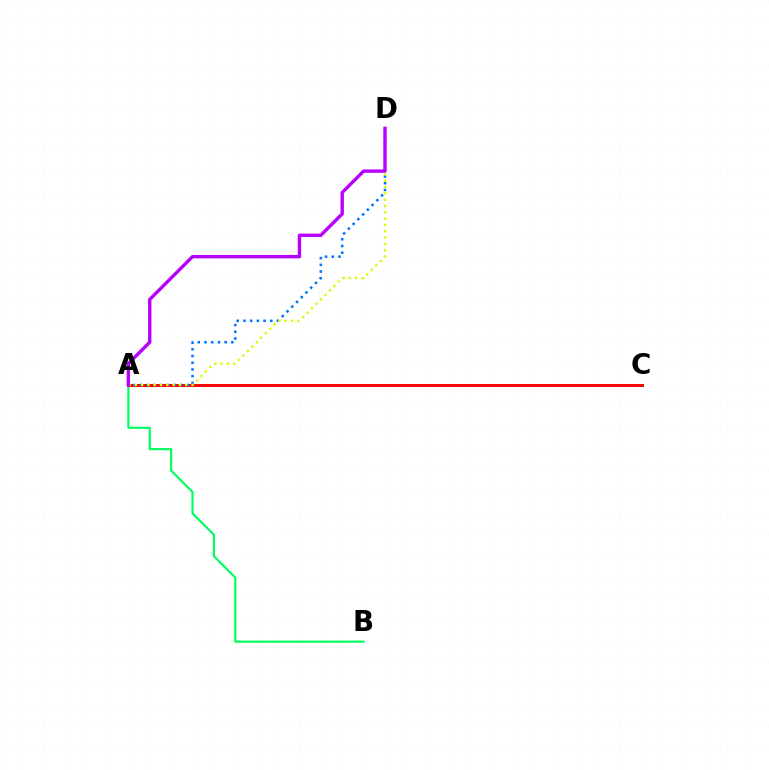{('A', 'B'): [{'color': '#00ff5c', 'line_style': 'solid', 'thickness': 1.57}], ('A', 'C'): [{'color': '#ff0000', 'line_style': 'solid', 'thickness': 2.12}], ('A', 'D'): [{'color': '#0074ff', 'line_style': 'dotted', 'thickness': 1.82}, {'color': '#d1ff00', 'line_style': 'dotted', 'thickness': 1.71}, {'color': '#b900ff', 'line_style': 'solid', 'thickness': 2.43}]}